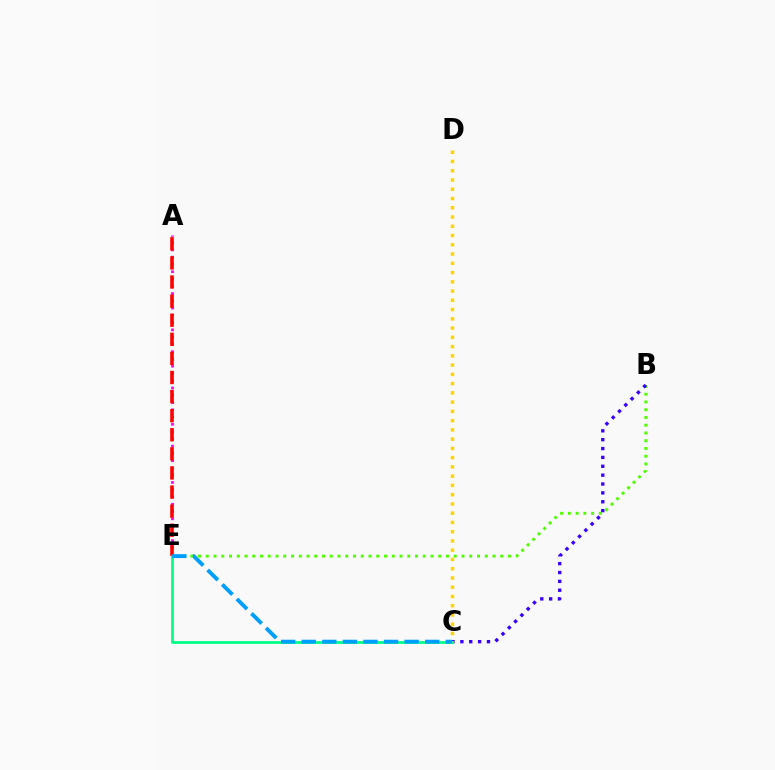{('A', 'E'): [{'color': '#ff00ed', 'line_style': 'dotted', 'thickness': 1.97}, {'color': '#ff0000', 'line_style': 'dashed', 'thickness': 2.59}], ('B', 'E'): [{'color': '#4fff00', 'line_style': 'dotted', 'thickness': 2.11}], ('B', 'C'): [{'color': '#3700ff', 'line_style': 'dotted', 'thickness': 2.41}], ('C', 'D'): [{'color': '#ffd500', 'line_style': 'dotted', 'thickness': 2.51}], ('C', 'E'): [{'color': '#00ff86', 'line_style': 'solid', 'thickness': 1.98}, {'color': '#009eff', 'line_style': 'dashed', 'thickness': 2.8}]}